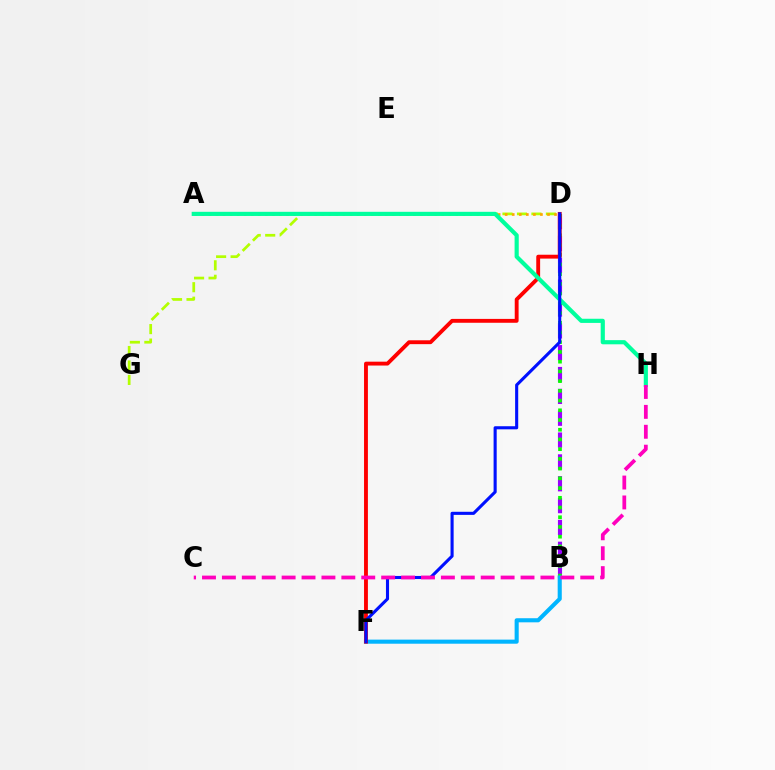{('B', 'D'): [{'color': '#9b00ff', 'line_style': 'dashed', 'thickness': 2.97}, {'color': '#08ff00', 'line_style': 'dotted', 'thickness': 2.64}], ('D', 'G'): [{'color': '#b3ff00', 'line_style': 'dashed', 'thickness': 1.97}], ('B', 'F'): [{'color': '#00b5ff', 'line_style': 'solid', 'thickness': 2.95}], ('A', 'D'): [{'color': '#ffa500', 'line_style': 'dotted', 'thickness': 1.92}], ('D', 'F'): [{'color': '#ff0000', 'line_style': 'solid', 'thickness': 2.78}, {'color': '#0010ff', 'line_style': 'solid', 'thickness': 2.23}], ('A', 'H'): [{'color': '#00ff9d', 'line_style': 'solid', 'thickness': 2.99}], ('C', 'H'): [{'color': '#ff00bd', 'line_style': 'dashed', 'thickness': 2.7}]}